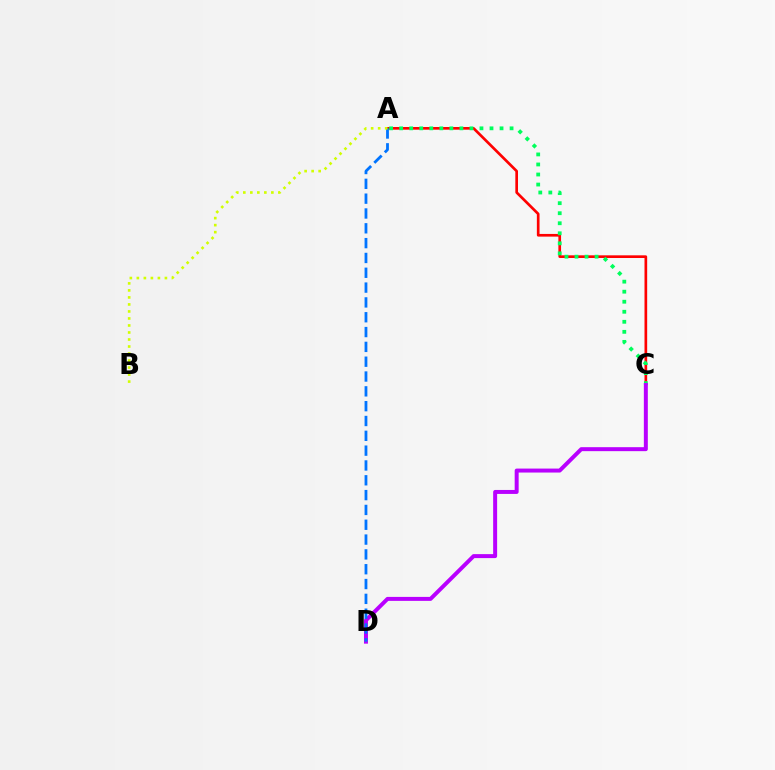{('A', 'C'): [{'color': '#ff0000', 'line_style': 'solid', 'thickness': 1.93}, {'color': '#00ff5c', 'line_style': 'dotted', 'thickness': 2.73}], ('C', 'D'): [{'color': '#b900ff', 'line_style': 'solid', 'thickness': 2.86}], ('A', 'D'): [{'color': '#0074ff', 'line_style': 'dashed', 'thickness': 2.01}], ('A', 'B'): [{'color': '#d1ff00', 'line_style': 'dotted', 'thickness': 1.91}]}